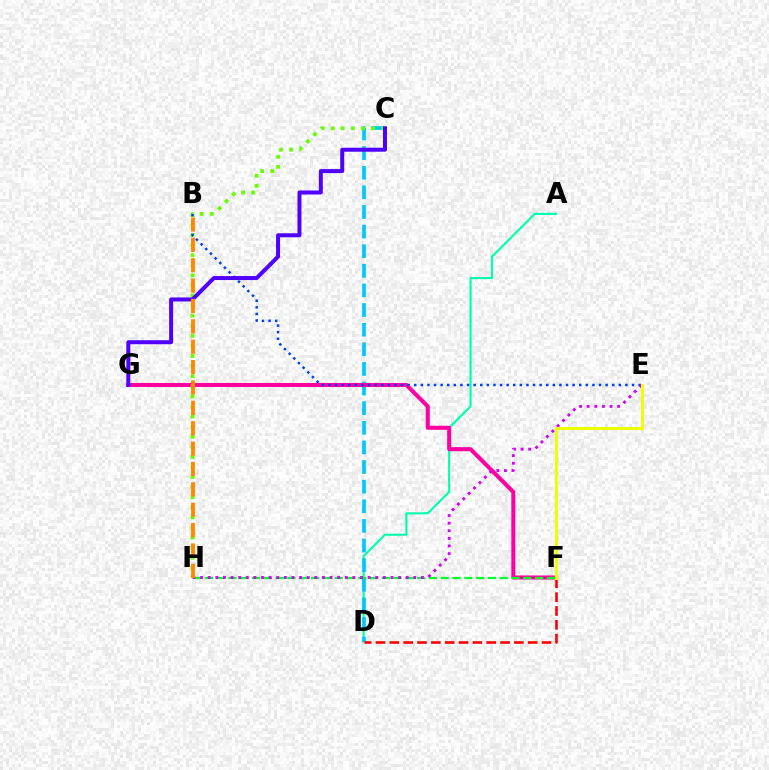{('A', 'D'): [{'color': '#00ffaf', 'line_style': 'solid', 'thickness': 1.55}], ('C', 'D'): [{'color': '#00c7ff', 'line_style': 'dashed', 'thickness': 2.67}], ('F', 'G'): [{'color': '#ff00a0', 'line_style': 'solid', 'thickness': 2.91}], ('D', 'F'): [{'color': '#ff0000', 'line_style': 'dashed', 'thickness': 1.88}], ('C', 'H'): [{'color': '#66ff00', 'line_style': 'dotted', 'thickness': 2.74}], ('B', 'E'): [{'color': '#003fff', 'line_style': 'dotted', 'thickness': 1.79}], ('F', 'H'): [{'color': '#00ff27', 'line_style': 'dashed', 'thickness': 1.6}], ('E', 'H'): [{'color': '#d600ff', 'line_style': 'dotted', 'thickness': 2.07}], ('C', 'G'): [{'color': '#4f00ff', 'line_style': 'solid', 'thickness': 2.88}], ('B', 'H'): [{'color': '#ff8800', 'line_style': 'dashed', 'thickness': 2.77}], ('E', 'F'): [{'color': '#eeff00', 'line_style': 'solid', 'thickness': 2.11}]}